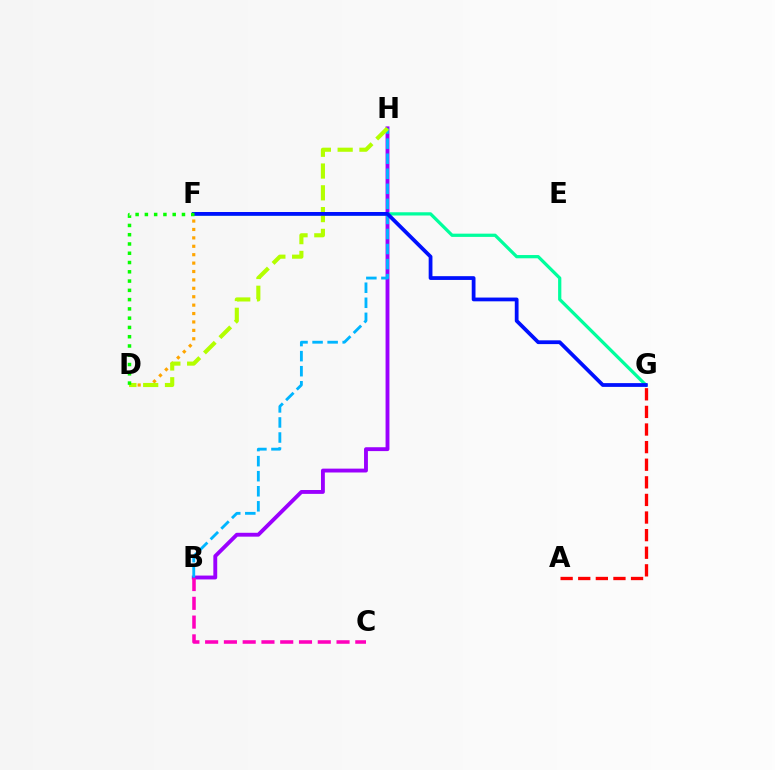{('A', 'G'): [{'color': '#ff0000', 'line_style': 'dashed', 'thickness': 2.39}], ('B', 'H'): [{'color': '#9b00ff', 'line_style': 'solid', 'thickness': 2.78}, {'color': '#00b5ff', 'line_style': 'dashed', 'thickness': 2.05}], ('D', 'F'): [{'color': '#ffa500', 'line_style': 'dotted', 'thickness': 2.28}, {'color': '#08ff00', 'line_style': 'dotted', 'thickness': 2.52}], ('F', 'G'): [{'color': '#00ff9d', 'line_style': 'solid', 'thickness': 2.34}, {'color': '#0010ff', 'line_style': 'solid', 'thickness': 2.71}], ('D', 'H'): [{'color': '#b3ff00', 'line_style': 'dashed', 'thickness': 2.96}], ('B', 'C'): [{'color': '#ff00bd', 'line_style': 'dashed', 'thickness': 2.55}]}